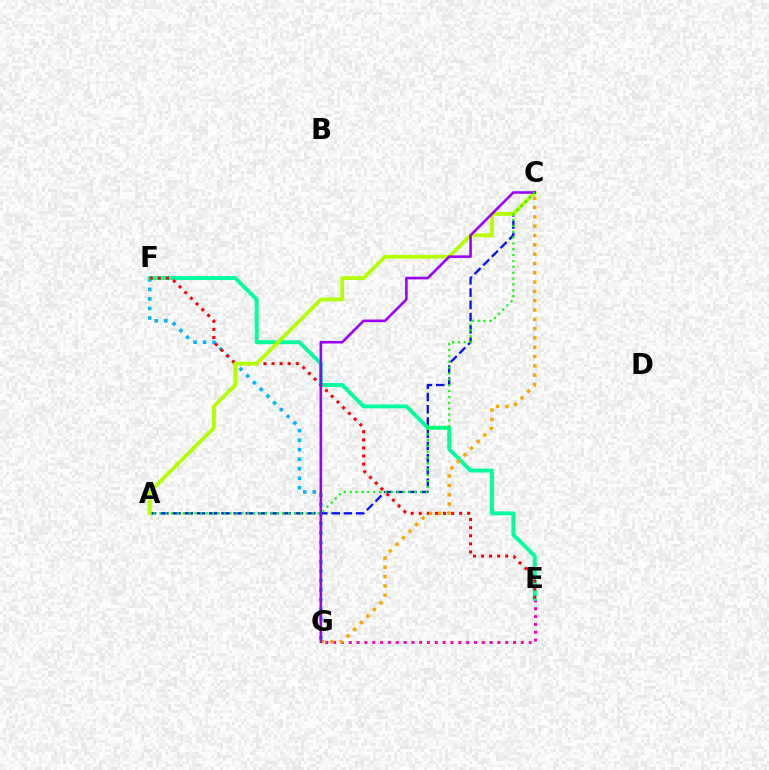{('E', 'G'): [{'color': '#ff00bd', 'line_style': 'dotted', 'thickness': 2.12}], ('F', 'G'): [{'color': '#00b5ff', 'line_style': 'dotted', 'thickness': 2.59}], ('A', 'C'): [{'color': '#0010ff', 'line_style': 'dashed', 'thickness': 1.66}, {'color': '#b3ff00', 'line_style': 'solid', 'thickness': 2.74}, {'color': '#08ff00', 'line_style': 'dotted', 'thickness': 1.59}], ('E', 'F'): [{'color': '#00ff9d', 'line_style': 'solid', 'thickness': 2.84}, {'color': '#ff0000', 'line_style': 'dotted', 'thickness': 2.2}], ('C', 'G'): [{'color': '#ffa500', 'line_style': 'dotted', 'thickness': 2.53}, {'color': '#9b00ff', 'line_style': 'solid', 'thickness': 1.88}]}